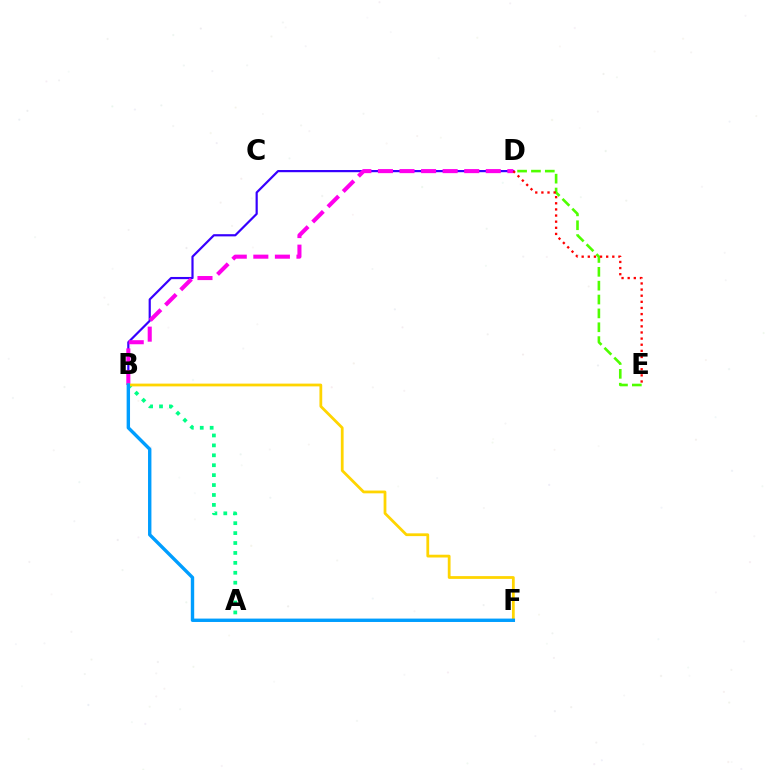{('D', 'E'): [{'color': '#4fff00', 'line_style': 'dashed', 'thickness': 1.88}, {'color': '#ff0000', 'line_style': 'dotted', 'thickness': 1.66}], ('B', 'D'): [{'color': '#3700ff', 'line_style': 'solid', 'thickness': 1.58}, {'color': '#ff00ed', 'line_style': 'dashed', 'thickness': 2.93}], ('A', 'B'): [{'color': '#00ff86', 'line_style': 'dotted', 'thickness': 2.69}], ('B', 'F'): [{'color': '#ffd500', 'line_style': 'solid', 'thickness': 2.0}, {'color': '#009eff', 'line_style': 'solid', 'thickness': 2.44}]}